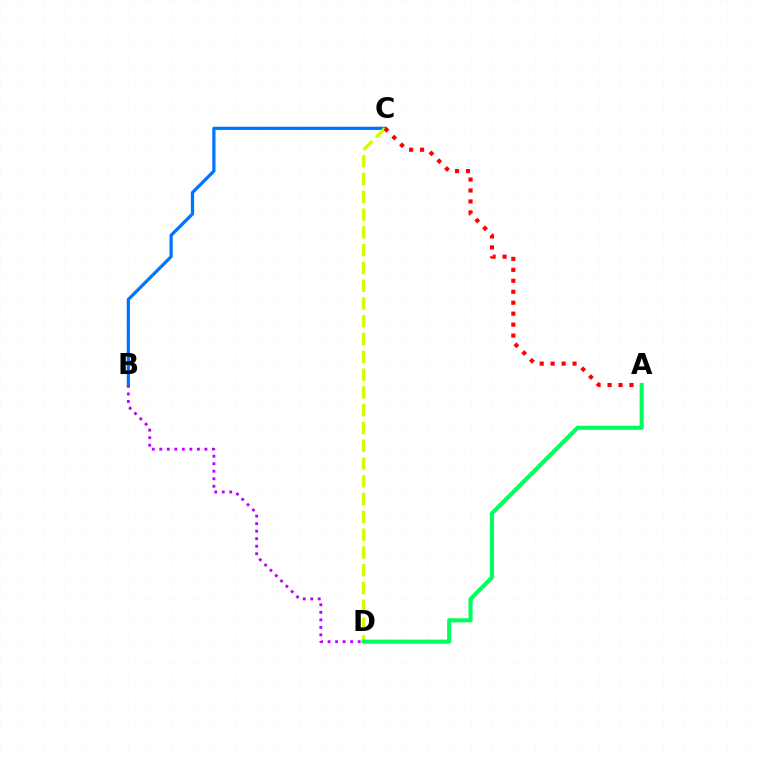{('B', 'C'): [{'color': '#0074ff', 'line_style': 'solid', 'thickness': 2.32}], ('C', 'D'): [{'color': '#d1ff00', 'line_style': 'dashed', 'thickness': 2.42}], ('A', 'C'): [{'color': '#ff0000', 'line_style': 'dotted', 'thickness': 2.98}], ('B', 'D'): [{'color': '#b900ff', 'line_style': 'dotted', 'thickness': 2.04}], ('A', 'D'): [{'color': '#00ff5c', 'line_style': 'solid', 'thickness': 2.95}]}